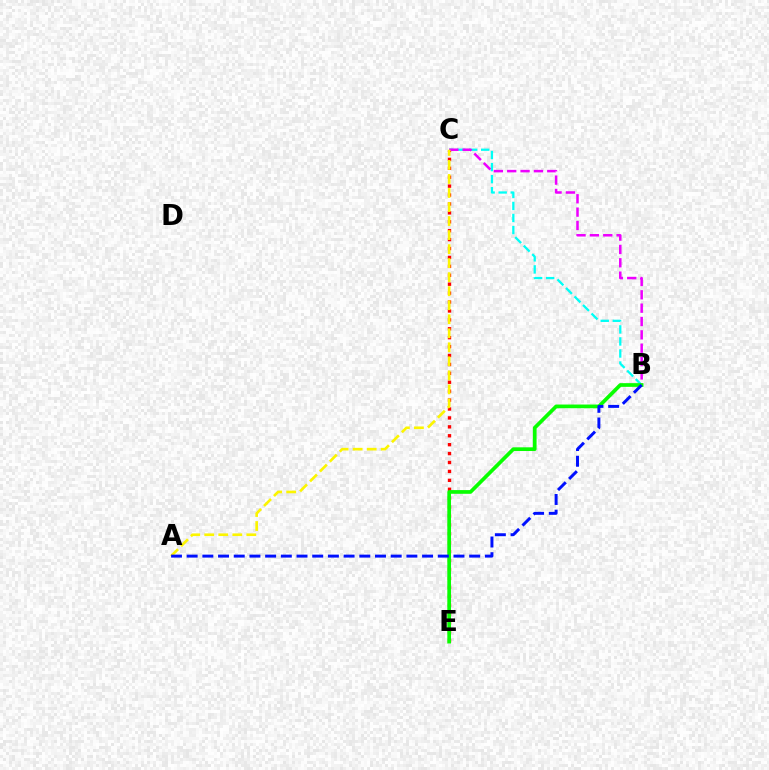{('B', 'C'): [{'color': '#00fff6', 'line_style': 'dashed', 'thickness': 1.64}, {'color': '#ee00ff', 'line_style': 'dashed', 'thickness': 1.81}], ('C', 'E'): [{'color': '#ff0000', 'line_style': 'dotted', 'thickness': 2.42}], ('A', 'C'): [{'color': '#fcf500', 'line_style': 'dashed', 'thickness': 1.91}], ('B', 'E'): [{'color': '#08ff00', 'line_style': 'solid', 'thickness': 2.66}], ('A', 'B'): [{'color': '#0010ff', 'line_style': 'dashed', 'thickness': 2.13}]}